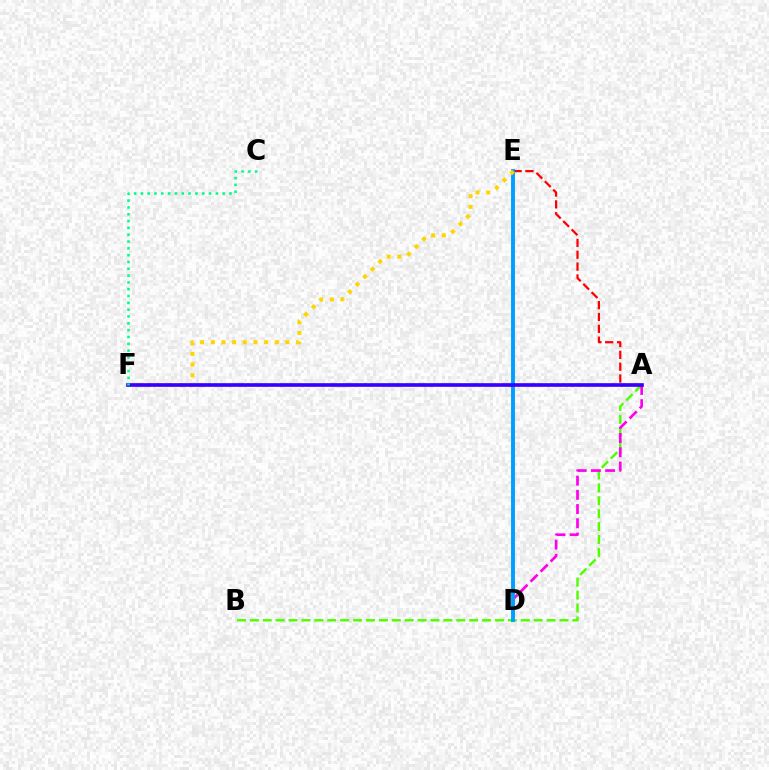{('A', 'B'): [{'color': '#4fff00', 'line_style': 'dashed', 'thickness': 1.75}], ('A', 'E'): [{'color': '#ff0000', 'line_style': 'dashed', 'thickness': 1.61}], ('A', 'D'): [{'color': '#ff00ed', 'line_style': 'dashed', 'thickness': 1.93}], ('D', 'E'): [{'color': '#009eff', 'line_style': 'solid', 'thickness': 2.8}], ('E', 'F'): [{'color': '#ffd500', 'line_style': 'dotted', 'thickness': 2.9}], ('A', 'F'): [{'color': '#3700ff', 'line_style': 'solid', 'thickness': 2.63}], ('C', 'F'): [{'color': '#00ff86', 'line_style': 'dotted', 'thickness': 1.85}]}